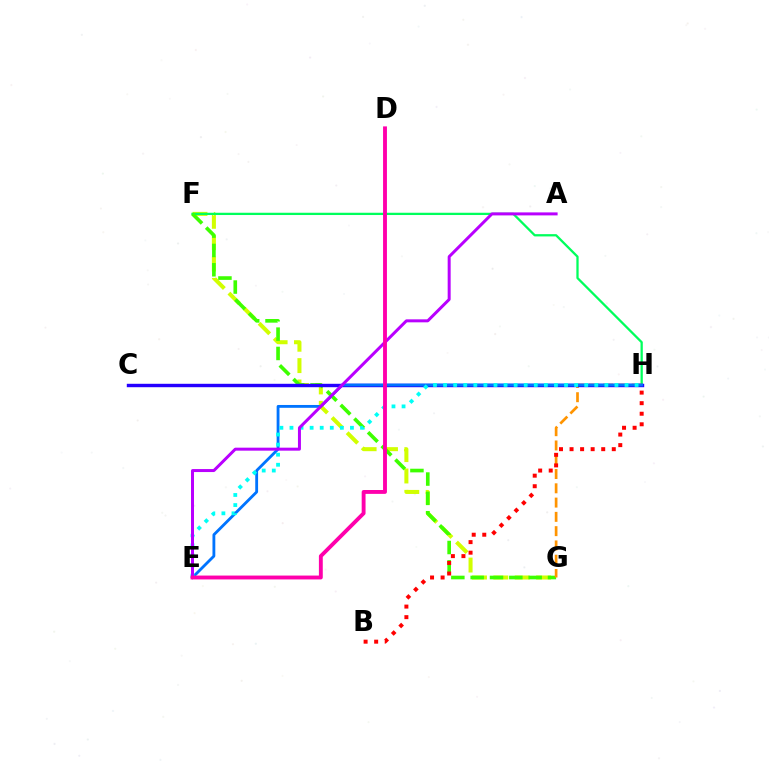{('F', 'G'): [{'color': '#d1ff00', 'line_style': 'dashed', 'thickness': 2.9}, {'color': '#3dff00', 'line_style': 'dashed', 'thickness': 2.63}], ('F', 'H'): [{'color': '#00ff5c', 'line_style': 'solid', 'thickness': 1.64}], ('G', 'H'): [{'color': '#ff9400', 'line_style': 'dashed', 'thickness': 1.94}], ('C', 'H'): [{'color': '#2500ff', 'line_style': 'solid', 'thickness': 2.46}], ('E', 'H'): [{'color': '#0074ff', 'line_style': 'solid', 'thickness': 2.04}, {'color': '#00fff6', 'line_style': 'dotted', 'thickness': 2.74}], ('B', 'H'): [{'color': '#ff0000', 'line_style': 'dotted', 'thickness': 2.87}], ('A', 'E'): [{'color': '#b900ff', 'line_style': 'solid', 'thickness': 2.15}], ('D', 'E'): [{'color': '#ff00ac', 'line_style': 'solid', 'thickness': 2.79}]}